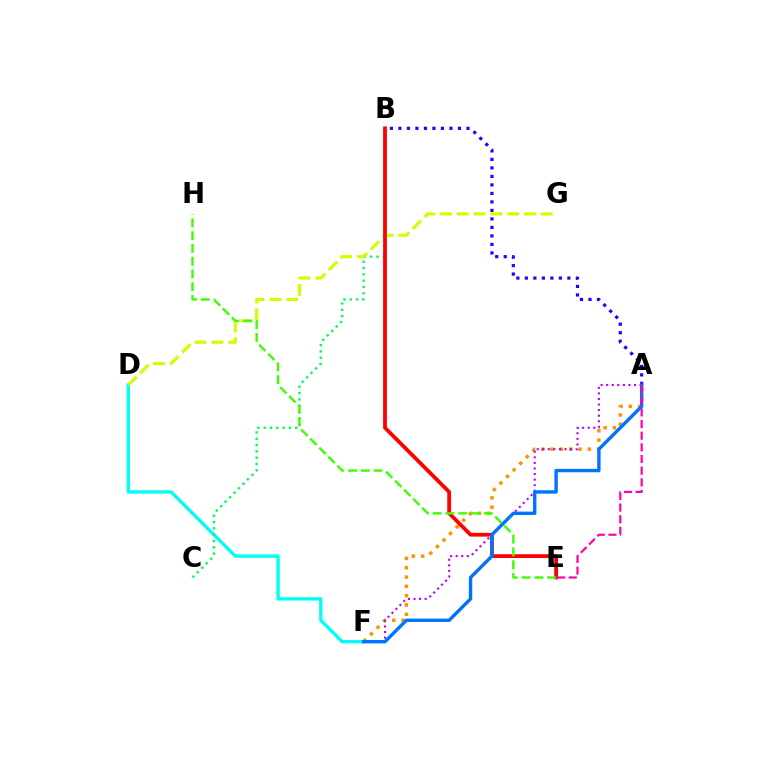{('D', 'F'): [{'color': '#00fff6', 'line_style': 'solid', 'thickness': 2.42}], ('B', 'C'): [{'color': '#00ff5c', 'line_style': 'dotted', 'thickness': 1.72}], ('A', 'B'): [{'color': '#2500ff', 'line_style': 'dotted', 'thickness': 2.31}], ('D', 'G'): [{'color': '#d1ff00', 'line_style': 'dashed', 'thickness': 2.28}], ('A', 'F'): [{'color': '#ff9400', 'line_style': 'dotted', 'thickness': 2.53}, {'color': '#b900ff', 'line_style': 'dotted', 'thickness': 1.51}, {'color': '#0074ff', 'line_style': 'solid', 'thickness': 2.45}], ('B', 'E'): [{'color': '#ff0000', 'line_style': 'solid', 'thickness': 2.72}], ('A', 'E'): [{'color': '#ff00ac', 'line_style': 'dashed', 'thickness': 1.58}], ('E', 'H'): [{'color': '#3dff00', 'line_style': 'dashed', 'thickness': 1.74}]}